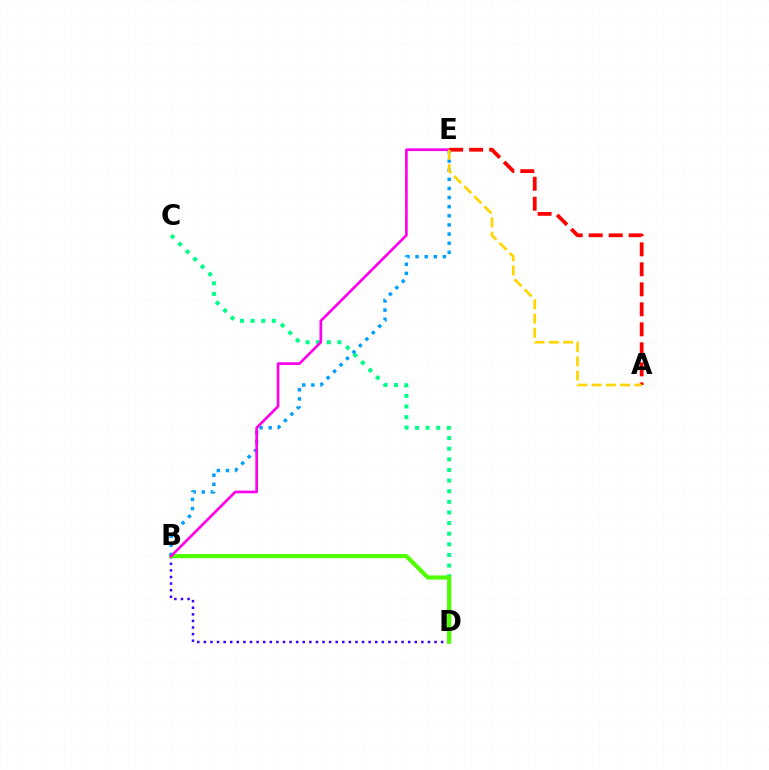{('C', 'D'): [{'color': '#00ff86', 'line_style': 'dotted', 'thickness': 2.89}], ('B', 'D'): [{'color': '#3700ff', 'line_style': 'dotted', 'thickness': 1.79}, {'color': '#4fff00', 'line_style': 'solid', 'thickness': 2.99}], ('B', 'E'): [{'color': '#009eff', 'line_style': 'dotted', 'thickness': 2.48}, {'color': '#ff00ed', 'line_style': 'solid', 'thickness': 1.93}], ('A', 'E'): [{'color': '#ff0000', 'line_style': 'dashed', 'thickness': 2.72}, {'color': '#ffd500', 'line_style': 'dashed', 'thickness': 1.93}]}